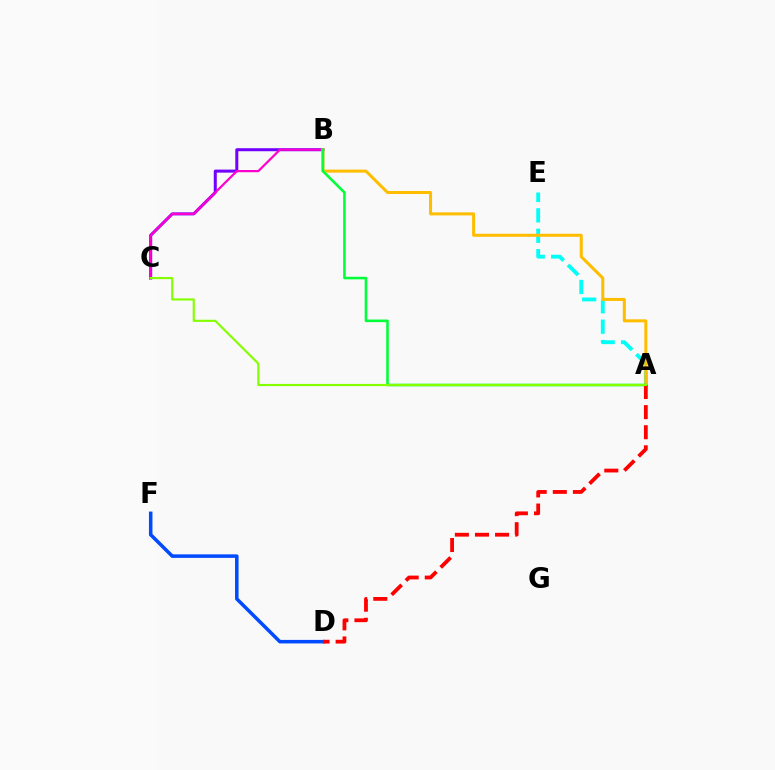{('B', 'C'): [{'color': '#7200ff', 'line_style': 'solid', 'thickness': 2.18}, {'color': '#ff00cf', 'line_style': 'solid', 'thickness': 1.59}], ('D', 'F'): [{'color': '#004bff', 'line_style': 'solid', 'thickness': 2.54}], ('A', 'E'): [{'color': '#00fff6', 'line_style': 'dashed', 'thickness': 2.77}], ('A', 'B'): [{'color': '#ffbd00', 'line_style': 'solid', 'thickness': 2.17}, {'color': '#00ff39', 'line_style': 'solid', 'thickness': 1.85}], ('A', 'D'): [{'color': '#ff0000', 'line_style': 'dashed', 'thickness': 2.73}], ('A', 'C'): [{'color': '#84ff00', 'line_style': 'solid', 'thickness': 1.55}]}